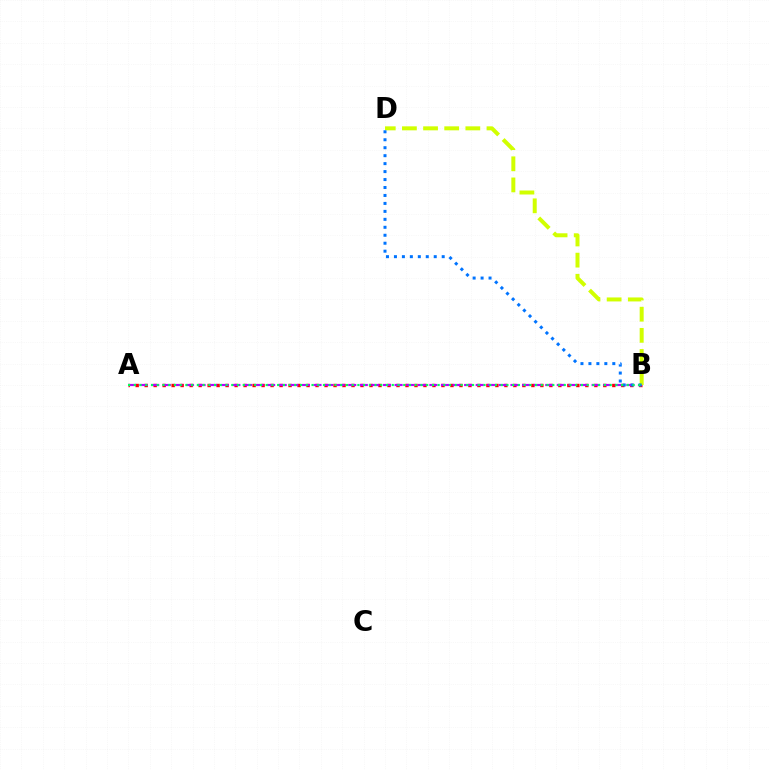{('A', 'B'): [{'color': '#ff0000', 'line_style': 'dotted', 'thickness': 2.44}, {'color': '#b900ff', 'line_style': 'dashed', 'thickness': 1.57}, {'color': '#00ff5c', 'line_style': 'dotted', 'thickness': 1.56}], ('B', 'D'): [{'color': '#d1ff00', 'line_style': 'dashed', 'thickness': 2.87}, {'color': '#0074ff', 'line_style': 'dotted', 'thickness': 2.16}]}